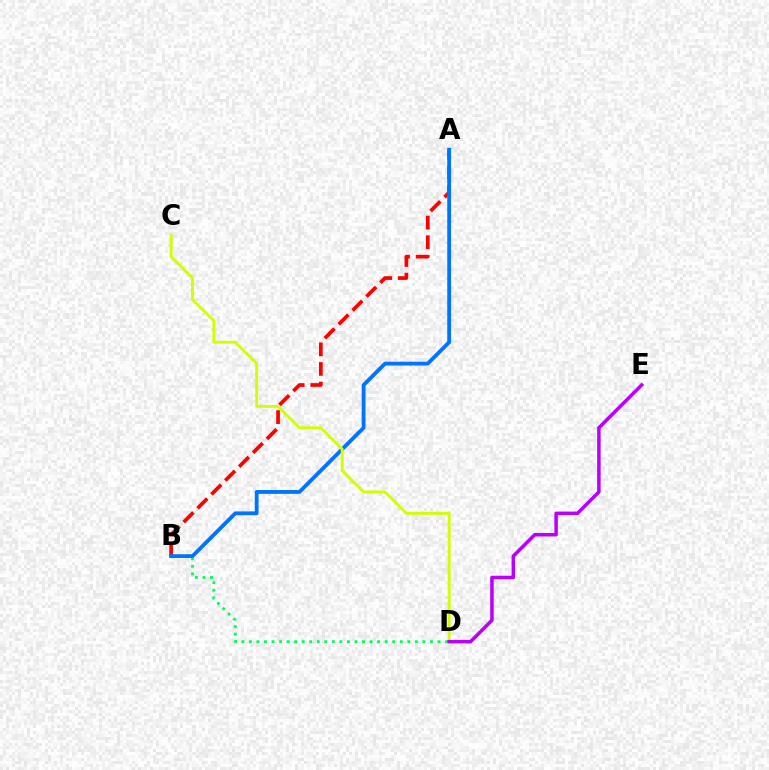{('B', 'D'): [{'color': '#00ff5c', 'line_style': 'dotted', 'thickness': 2.05}], ('A', 'B'): [{'color': '#ff0000', 'line_style': 'dashed', 'thickness': 2.66}, {'color': '#0074ff', 'line_style': 'solid', 'thickness': 2.75}], ('C', 'D'): [{'color': '#d1ff00', 'line_style': 'solid', 'thickness': 2.08}], ('D', 'E'): [{'color': '#b900ff', 'line_style': 'solid', 'thickness': 2.53}]}